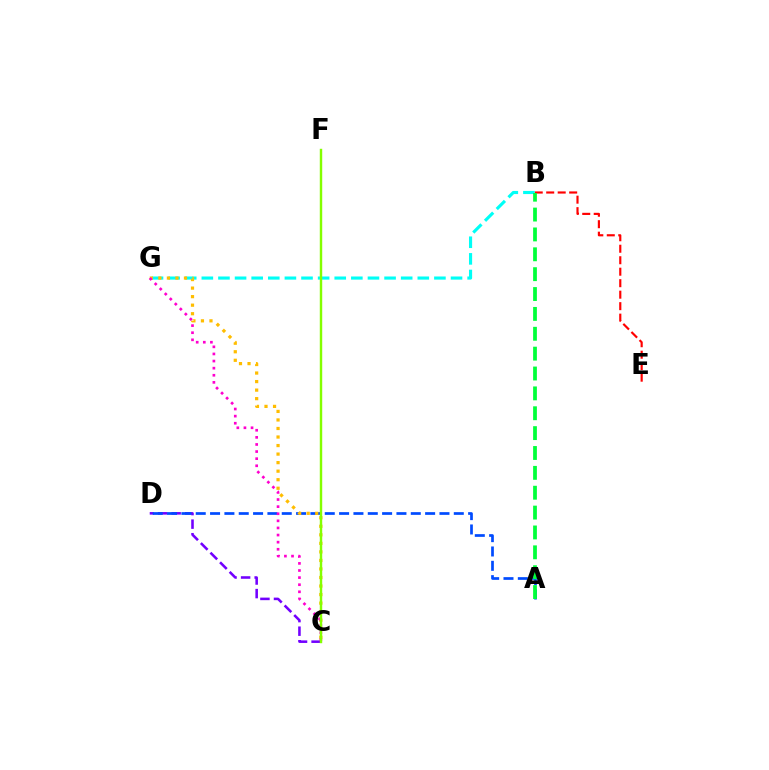{('B', 'E'): [{'color': '#ff0000', 'line_style': 'dashed', 'thickness': 1.56}], ('B', 'G'): [{'color': '#00fff6', 'line_style': 'dashed', 'thickness': 2.26}], ('C', 'D'): [{'color': '#7200ff', 'line_style': 'dashed', 'thickness': 1.84}], ('A', 'D'): [{'color': '#004bff', 'line_style': 'dashed', 'thickness': 1.95}], ('C', 'G'): [{'color': '#ffbd00', 'line_style': 'dotted', 'thickness': 2.32}, {'color': '#ff00cf', 'line_style': 'dotted', 'thickness': 1.93}], ('C', 'F'): [{'color': '#84ff00', 'line_style': 'solid', 'thickness': 1.75}], ('A', 'B'): [{'color': '#00ff39', 'line_style': 'dashed', 'thickness': 2.7}]}